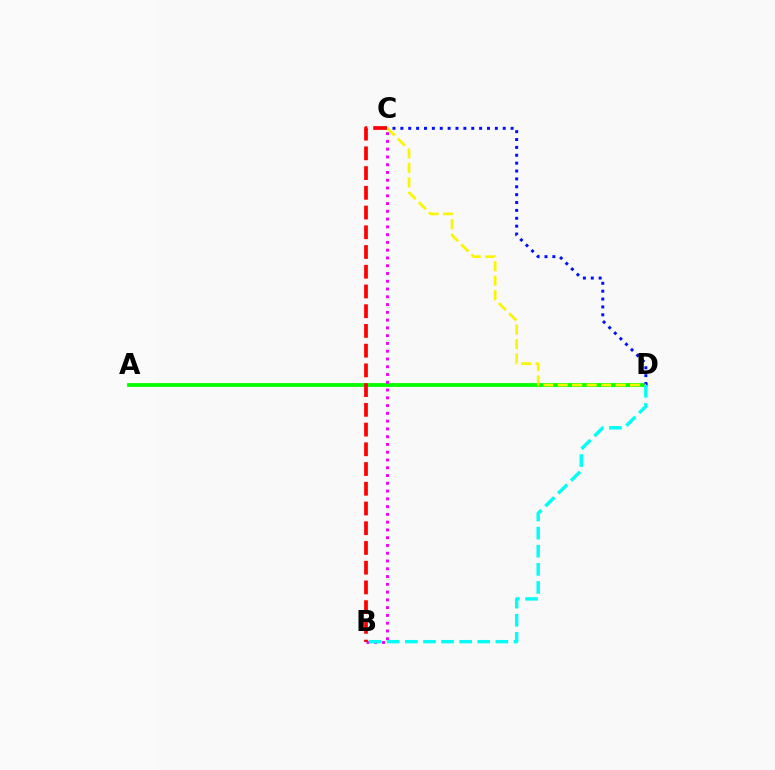{('A', 'D'): [{'color': '#08ff00', 'line_style': 'solid', 'thickness': 2.77}], ('B', 'C'): [{'color': '#ee00ff', 'line_style': 'dotted', 'thickness': 2.11}, {'color': '#ff0000', 'line_style': 'dashed', 'thickness': 2.68}], ('C', 'D'): [{'color': '#0010ff', 'line_style': 'dotted', 'thickness': 2.14}, {'color': '#fcf500', 'line_style': 'dashed', 'thickness': 1.97}], ('B', 'D'): [{'color': '#00fff6', 'line_style': 'dashed', 'thickness': 2.46}]}